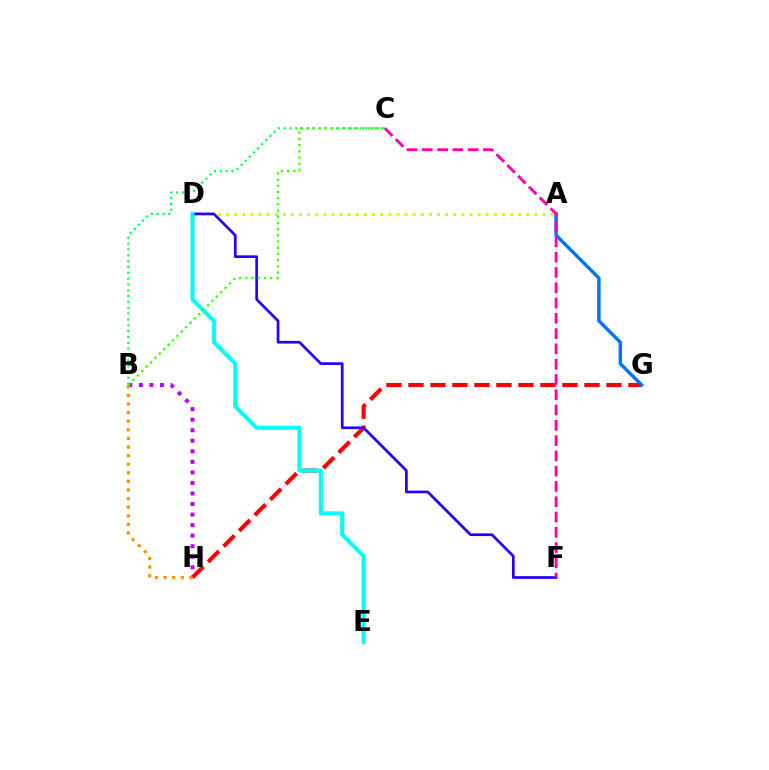{('A', 'D'): [{'color': '#d1ff00', 'line_style': 'dotted', 'thickness': 2.21}], ('B', 'C'): [{'color': '#00ff5c', 'line_style': 'dotted', 'thickness': 1.58}, {'color': '#3dff00', 'line_style': 'dotted', 'thickness': 1.68}], ('B', 'H'): [{'color': '#b900ff', 'line_style': 'dotted', 'thickness': 2.86}, {'color': '#ff9400', 'line_style': 'dotted', 'thickness': 2.34}], ('G', 'H'): [{'color': '#ff0000', 'line_style': 'dashed', 'thickness': 2.99}], ('D', 'F'): [{'color': '#2500ff', 'line_style': 'solid', 'thickness': 1.95}], ('D', 'E'): [{'color': '#00fff6', 'line_style': 'solid', 'thickness': 2.94}], ('A', 'G'): [{'color': '#0074ff', 'line_style': 'solid', 'thickness': 2.46}], ('C', 'F'): [{'color': '#ff00ac', 'line_style': 'dashed', 'thickness': 2.08}]}